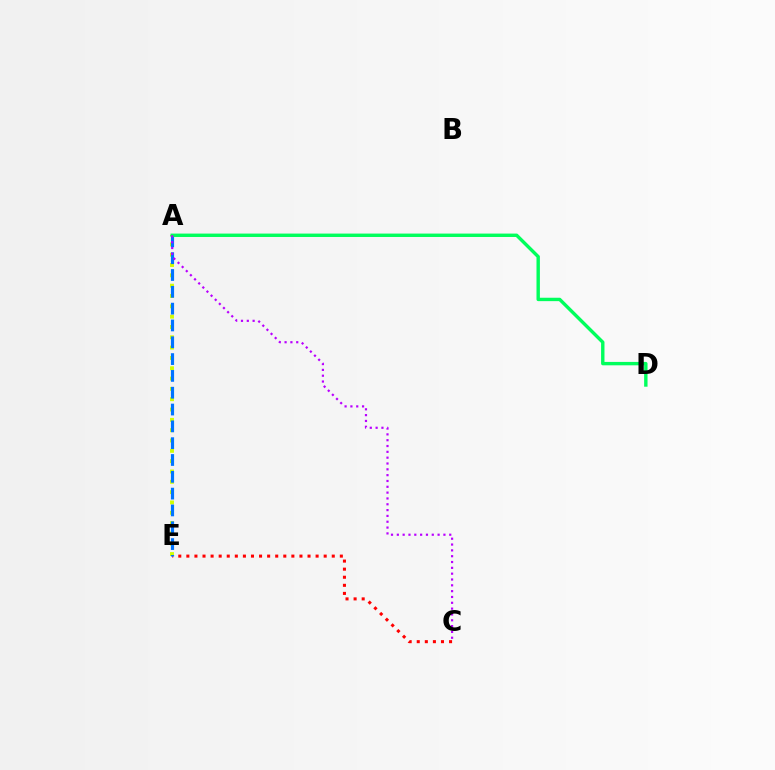{('C', 'E'): [{'color': '#ff0000', 'line_style': 'dotted', 'thickness': 2.19}], ('A', 'E'): [{'color': '#d1ff00', 'line_style': 'dotted', 'thickness': 2.8}, {'color': '#0074ff', 'line_style': 'dashed', 'thickness': 2.28}], ('A', 'D'): [{'color': '#00ff5c', 'line_style': 'solid', 'thickness': 2.45}], ('A', 'C'): [{'color': '#b900ff', 'line_style': 'dotted', 'thickness': 1.58}]}